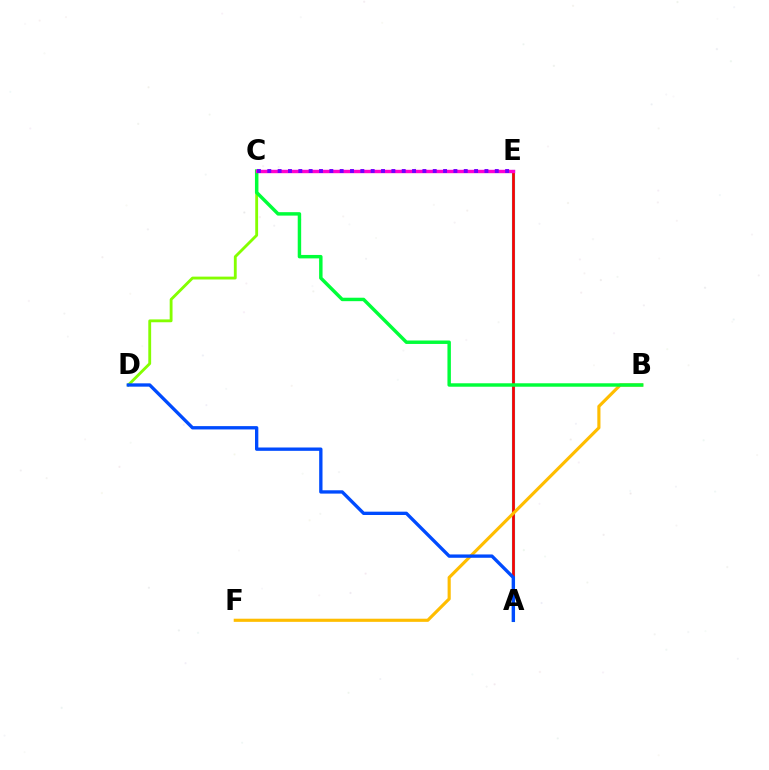{('A', 'E'): [{'color': '#00fff6', 'line_style': 'solid', 'thickness': 2.28}, {'color': '#ff0000', 'line_style': 'solid', 'thickness': 1.96}], ('C', 'D'): [{'color': '#84ff00', 'line_style': 'solid', 'thickness': 2.05}], ('B', 'F'): [{'color': '#ffbd00', 'line_style': 'solid', 'thickness': 2.26}], ('B', 'C'): [{'color': '#00ff39', 'line_style': 'solid', 'thickness': 2.48}], ('A', 'D'): [{'color': '#004bff', 'line_style': 'solid', 'thickness': 2.4}], ('C', 'E'): [{'color': '#ff00cf', 'line_style': 'solid', 'thickness': 2.45}, {'color': '#7200ff', 'line_style': 'dotted', 'thickness': 2.81}]}